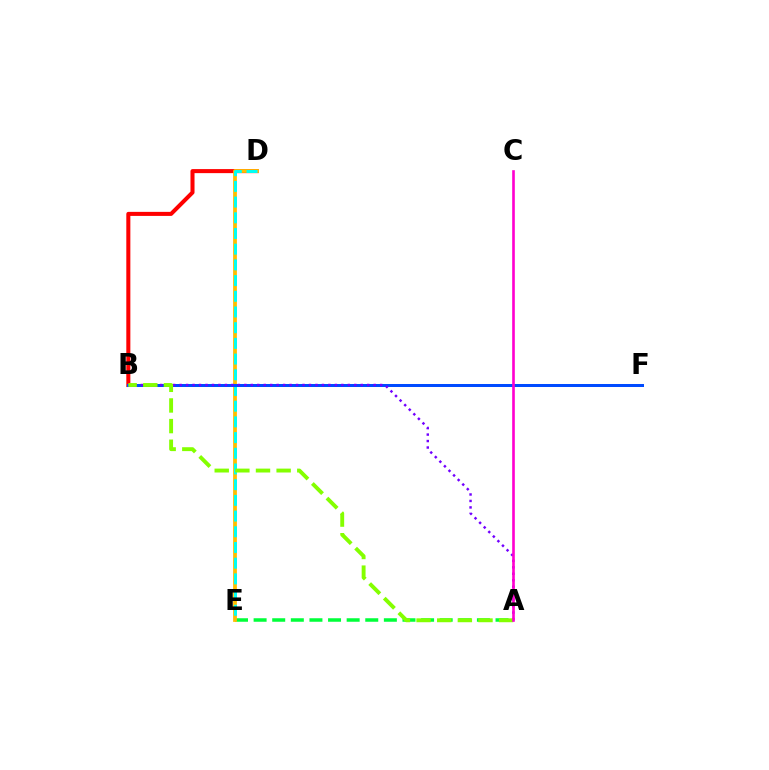{('A', 'E'): [{'color': '#00ff39', 'line_style': 'dashed', 'thickness': 2.53}], ('B', 'D'): [{'color': '#ff0000', 'line_style': 'solid', 'thickness': 2.91}], ('D', 'E'): [{'color': '#ffbd00', 'line_style': 'solid', 'thickness': 2.72}, {'color': '#00fff6', 'line_style': 'dashed', 'thickness': 2.13}], ('B', 'F'): [{'color': '#004bff', 'line_style': 'solid', 'thickness': 2.17}], ('A', 'B'): [{'color': '#7200ff', 'line_style': 'dotted', 'thickness': 1.76}, {'color': '#84ff00', 'line_style': 'dashed', 'thickness': 2.8}], ('A', 'C'): [{'color': '#ff00cf', 'line_style': 'solid', 'thickness': 1.89}]}